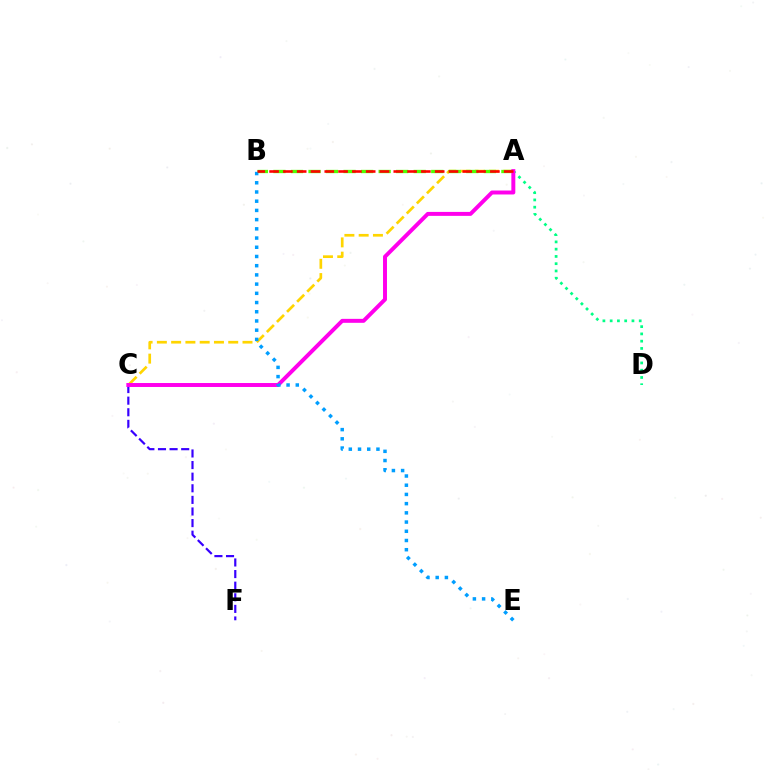{('A', 'C'): [{'color': '#ffd500', 'line_style': 'dashed', 'thickness': 1.94}, {'color': '#ff00ed', 'line_style': 'solid', 'thickness': 2.85}], ('C', 'F'): [{'color': '#3700ff', 'line_style': 'dashed', 'thickness': 1.58}], ('A', 'B'): [{'color': '#4fff00', 'line_style': 'dashed', 'thickness': 2.38}, {'color': '#ff0000', 'line_style': 'dashed', 'thickness': 1.87}], ('A', 'D'): [{'color': '#00ff86', 'line_style': 'dotted', 'thickness': 1.97}], ('B', 'E'): [{'color': '#009eff', 'line_style': 'dotted', 'thickness': 2.5}]}